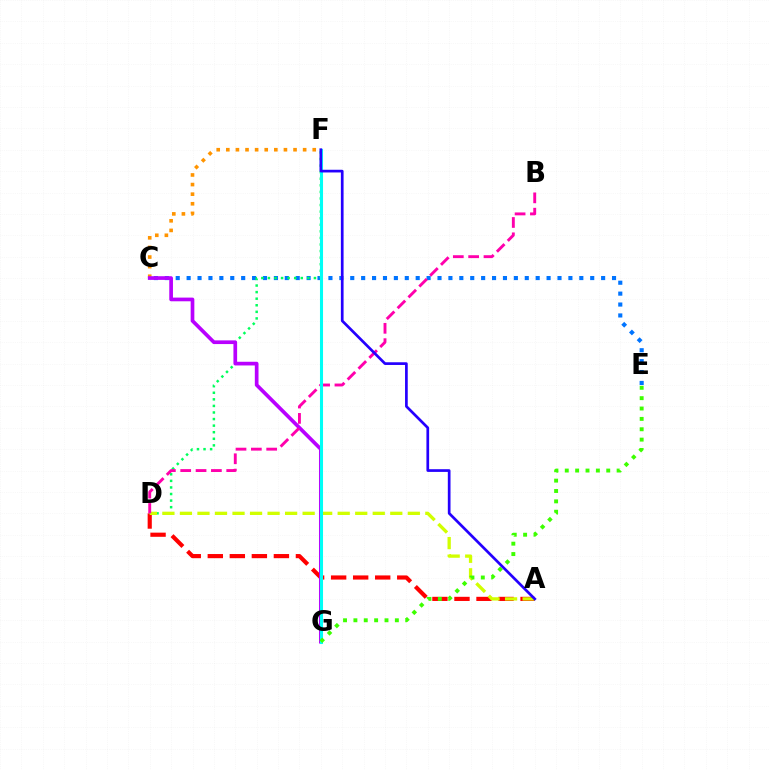{('C', 'E'): [{'color': '#0074ff', 'line_style': 'dotted', 'thickness': 2.96}], ('A', 'D'): [{'color': '#ff0000', 'line_style': 'dashed', 'thickness': 2.99}, {'color': '#d1ff00', 'line_style': 'dashed', 'thickness': 2.38}], ('D', 'F'): [{'color': '#00ff5c', 'line_style': 'dotted', 'thickness': 1.79}], ('C', 'F'): [{'color': '#ff9400', 'line_style': 'dotted', 'thickness': 2.61}], ('C', 'G'): [{'color': '#b900ff', 'line_style': 'solid', 'thickness': 2.66}], ('B', 'D'): [{'color': '#ff00ac', 'line_style': 'dashed', 'thickness': 2.08}], ('F', 'G'): [{'color': '#00fff6', 'line_style': 'solid', 'thickness': 2.2}], ('E', 'G'): [{'color': '#3dff00', 'line_style': 'dotted', 'thickness': 2.82}], ('A', 'F'): [{'color': '#2500ff', 'line_style': 'solid', 'thickness': 1.95}]}